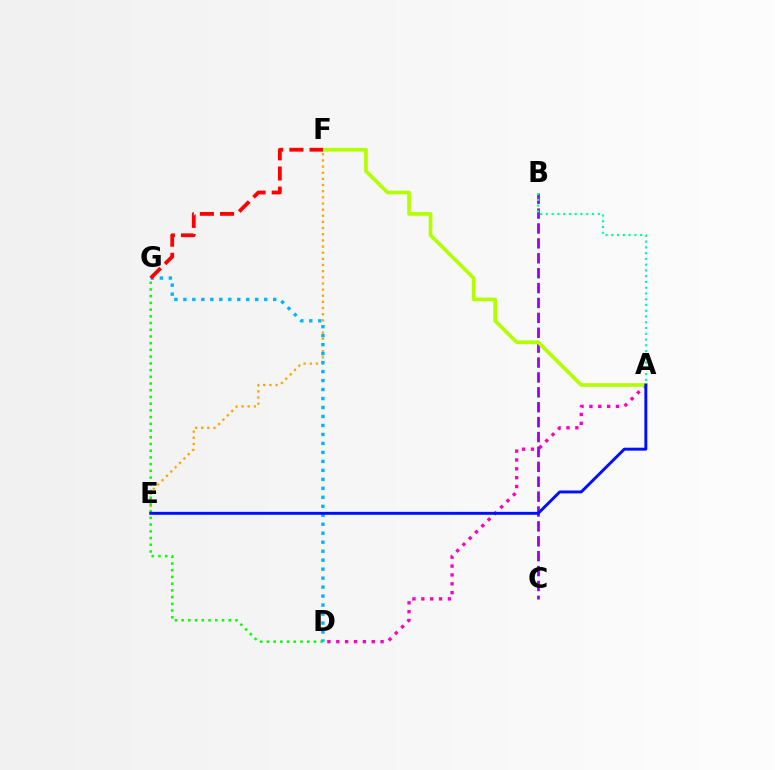{('E', 'F'): [{'color': '#ffa500', 'line_style': 'dotted', 'thickness': 1.67}], ('A', 'D'): [{'color': '#ff00bd', 'line_style': 'dotted', 'thickness': 2.41}], ('B', 'C'): [{'color': '#9b00ff', 'line_style': 'dashed', 'thickness': 2.02}], ('A', 'F'): [{'color': '#b3ff00', 'line_style': 'solid', 'thickness': 2.65}], ('D', 'G'): [{'color': '#08ff00', 'line_style': 'dotted', 'thickness': 1.83}, {'color': '#00b5ff', 'line_style': 'dotted', 'thickness': 2.44}], ('A', 'B'): [{'color': '#00ff9d', 'line_style': 'dotted', 'thickness': 1.57}], ('A', 'E'): [{'color': '#0010ff', 'line_style': 'solid', 'thickness': 2.11}], ('F', 'G'): [{'color': '#ff0000', 'line_style': 'dashed', 'thickness': 2.74}]}